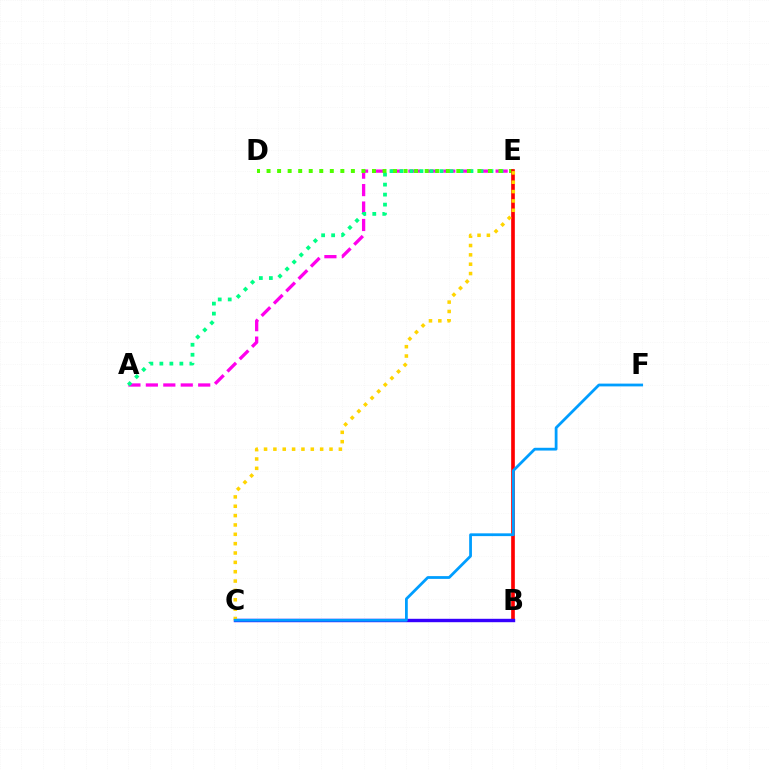{('A', 'E'): [{'color': '#ff00ed', 'line_style': 'dashed', 'thickness': 2.37}, {'color': '#00ff86', 'line_style': 'dotted', 'thickness': 2.72}], ('D', 'E'): [{'color': '#4fff00', 'line_style': 'dotted', 'thickness': 2.86}], ('B', 'E'): [{'color': '#ff0000', 'line_style': 'solid', 'thickness': 2.64}], ('B', 'C'): [{'color': '#3700ff', 'line_style': 'solid', 'thickness': 2.45}], ('C', 'E'): [{'color': '#ffd500', 'line_style': 'dotted', 'thickness': 2.54}], ('C', 'F'): [{'color': '#009eff', 'line_style': 'solid', 'thickness': 2.0}]}